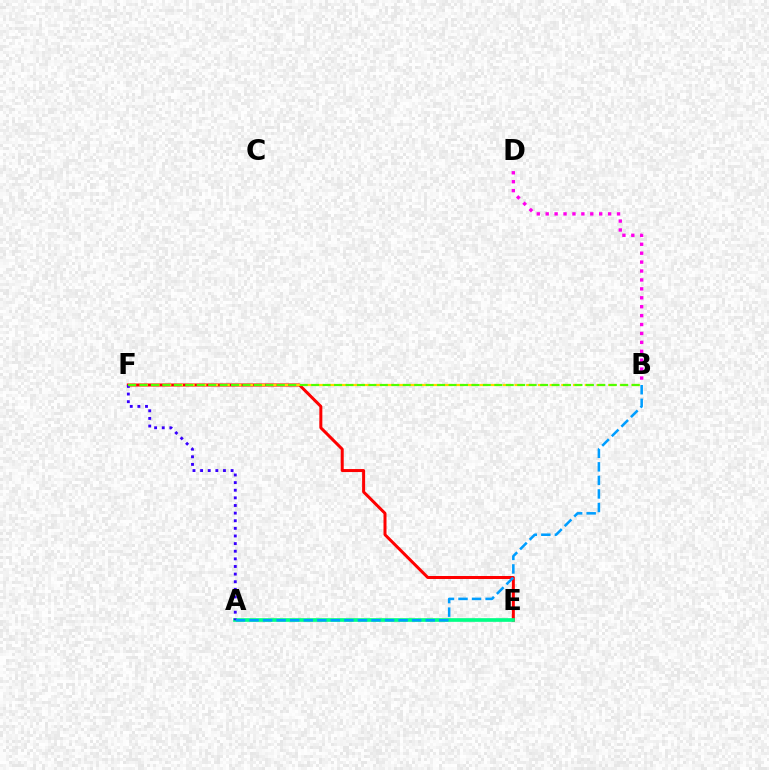{('E', 'F'): [{'color': '#ff0000', 'line_style': 'solid', 'thickness': 2.16}], ('B', 'D'): [{'color': '#ff00ed', 'line_style': 'dotted', 'thickness': 2.42}], ('A', 'E'): [{'color': '#00ff86', 'line_style': 'solid', 'thickness': 2.64}], ('A', 'F'): [{'color': '#3700ff', 'line_style': 'dotted', 'thickness': 2.07}], ('B', 'F'): [{'color': '#ffd500', 'line_style': 'dashed', 'thickness': 1.59}, {'color': '#4fff00', 'line_style': 'dashed', 'thickness': 1.56}], ('A', 'B'): [{'color': '#009eff', 'line_style': 'dashed', 'thickness': 1.84}]}